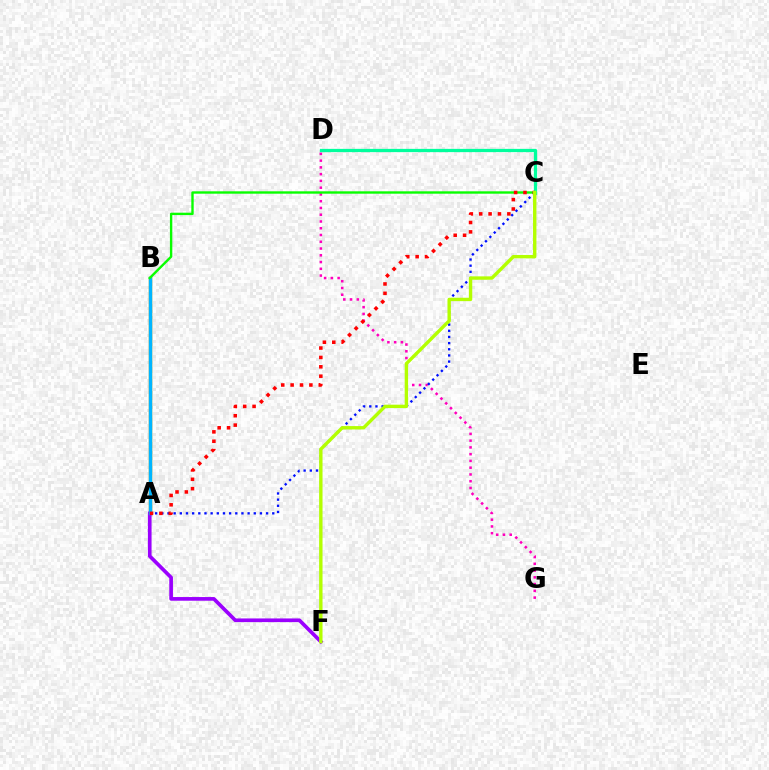{('D', 'G'): [{'color': '#ff00bd', 'line_style': 'dotted', 'thickness': 1.84}], ('A', 'B'): [{'color': '#ffa500', 'line_style': 'solid', 'thickness': 2.49}, {'color': '#00b5ff', 'line_style': 'solid', 'thickness': 2.46}], ('A', 'F'): [{'color': '#9b00ff', 'line_style': 'solid', 'thickness': 2.64}], ('A', 'C'): [{'color': '#0010ff', 'line_style': 'dotted', 'thickness': 1.67}, {'color': '#ff0000', 'line_style': 'dotted', 'thickness': 2.55}], ('B', 'C'): [{'color': '#08ff00', 'line_style': 'solid', 'thickness': 1.72}], ('C', 'D'): [{'color': '#00ff9d', 'line_style': 'solid', 'thickness': 2.34}], ('C', 'F'): [{'color': '#b3ff00', 'line_style': 'solid', 'thickness': 2.44}]}